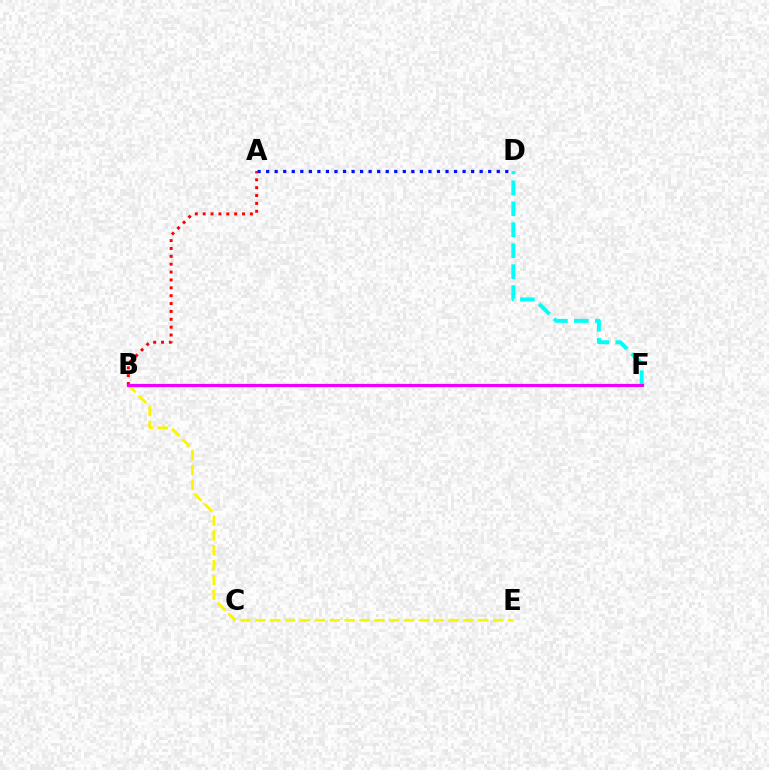{('A', 'D'): [{'color': '#0010ff', 'line_style': 'dotted', 'thickness': 2.32}], ('B', 'E'): [{'color': '#fcf500', 'line_style': 'dashed', 'thickness': 2.02}], ('D', 'F'): [{'color': '#00fff6', 'line_style': 'dashed', 'thickness': 2.84}], ('B', 'F'): [{'color': '#08ff00', 'line_style': 'solid', 'thickness': 2.16}, {'color': '#ee00ff', 'line_style': 'solid', 'thickness': 2.31}], ('A', 'B'): [{'color': '#ff0000', 'line_style': 'dotted', 'thickness': 2.14}]}